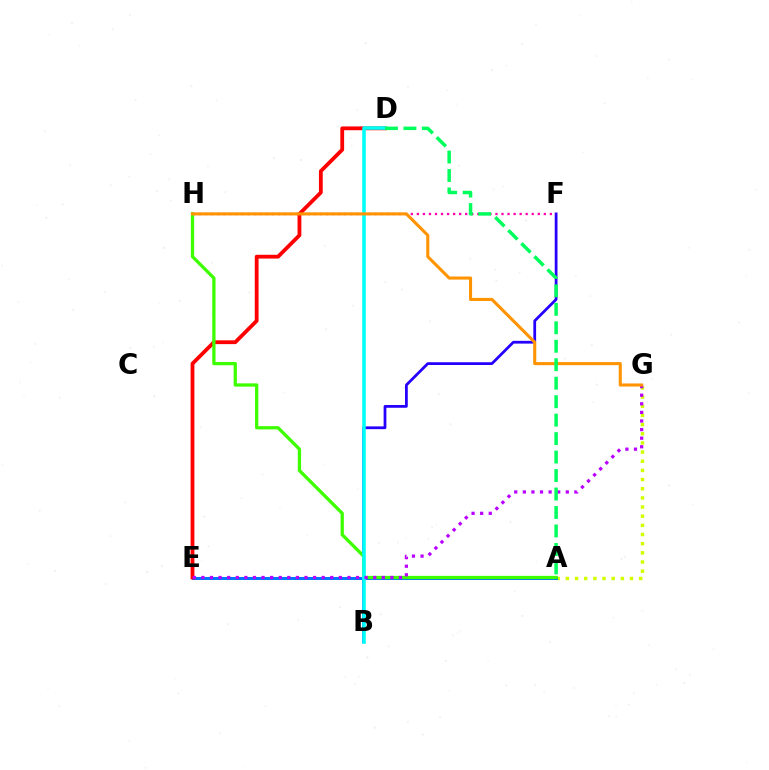{('A', 'G'): [{'color': '#d1ff00', 'line_style': 'dotted', 'thickness': 2.49}], ('B', 'F'): [{'color': '#2500ff', 'line_style': 'solid', 'thickness': 1.99}], ('A', 'E'): [{'color': '#0074ff', 'line_style': 'solid', 'thickness': 2.15}], ('D', 'E'): [{'color': '#ff0000', 'line_style': 'solid', 'thickness': 2.74}], ('F', 'H'): [{'color': '#ff00ac', 'line_style': 'dotted', 'thickness': 1.64}], ('A', 'H'): [{'color': '#3dff00', 'line_style': 'solid', 'thickness': 2.36}], ('B', 'D'): [{'color': '#00fff6', 'line_style': 'solid', 'thickness': 2.58}], ('E', 'G'): [{'color': '#b900ff', 'line_style': 'dotted', 'thickness': 2.33}], ('G', 'H'): [{'color': '#ff9400', 'line_style': 'solid', 'thickness': 2.21}], ('A', 'D'): [{'color': '#00ff5c', 'line_style': 'dashed', 'thickness': 2.51}]}